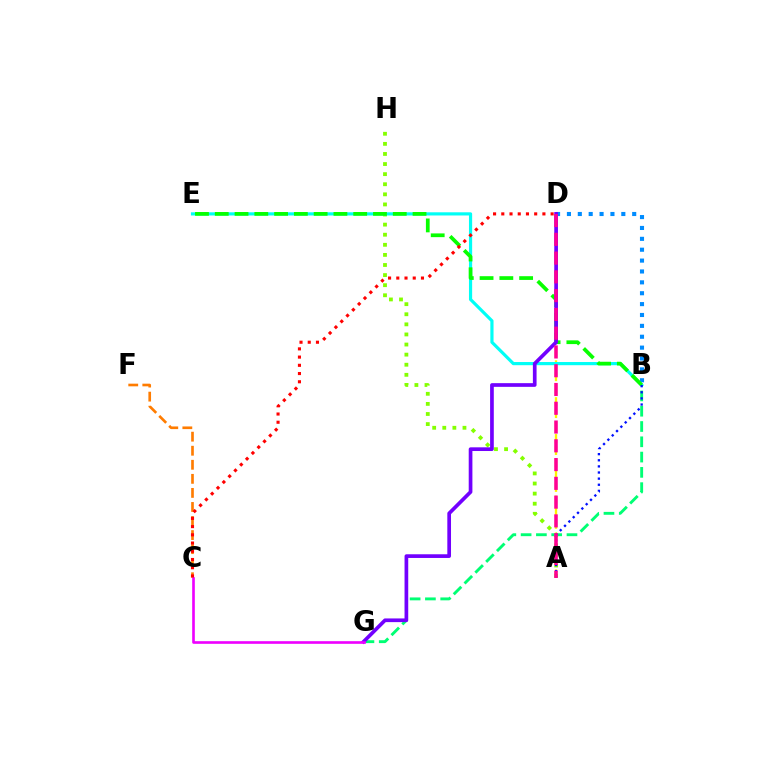{('B', 'D'): [{'color': '#008cff', 'line_style': 'dotted', 'thickness': 2.96}], ('A', 'H'): [{'color': '#84ff00', 'line_style': 'dotted', 'thickness': 2.74}], ('C', 'F'): [{'color': '#ff7c00', 'line_style': 'dashed', 'thickness': 1.91}], ('A', 'D'): [{'color': '#fcf500', 'line_style': 'dashed', 'thickness': 1.67}, {'color': '#ff0094', 'line_style': 'dashed', 'thickness': 2.55}], ('B', 'E'): [{'color': '#00fff6', 'line_style': 'solid', 'thickness': 2.29}, {'color': '#08ff00', 'line_style': 'dashed', 'thickness': 2.69}], ('B', 'G'): [{'color': '#00ff74', 'line_style': 'dashed', 'thickness': 2.08}], ('D', 'G'): [{'color': '#7200ff', 'line_style': 'solid', 'thickness': 2.66}], ('C', 'G'): [{'color': '#ee00ff', 'line_style': 'solid', 'thickness': 1.9}], ('A', 'B'): [{'color': '#0010ff', 'line_style': 'dotted', 'thickness': 1.66}], ('C', 'D'): [{'color': '#ff0000', 'line_style': 'dotted', 'thickness': 2.23}]}